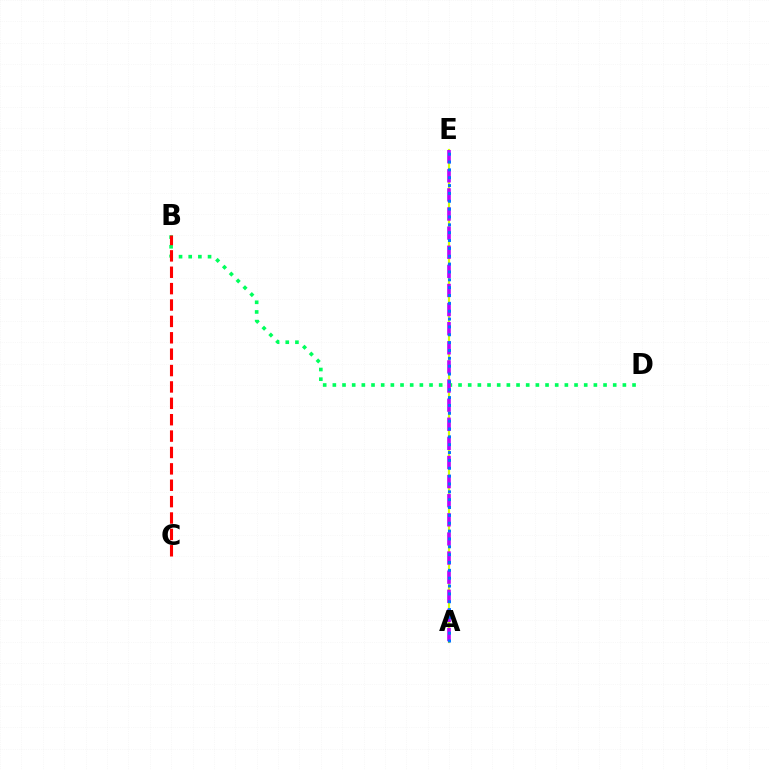{('A', 'E'): [{'color': '#d1ff00', 'line_style': 'solid', 'thickness': 1.57}, {'color': '#b900ff', 'line_style': 'dashed', 'thickness': 2.6}, {'color': '#0074ff', 'line_style': 'dotted', 'thickness': 2.13}], ('B', 'D'): [{'color': '#00ff5c', 'line_style': 'dotted', 'thickness': 2.63}], ('B', 'C'): [{'color': '#ff0000', 'line_style': 'dashed', 'thickness': 2.23}]}